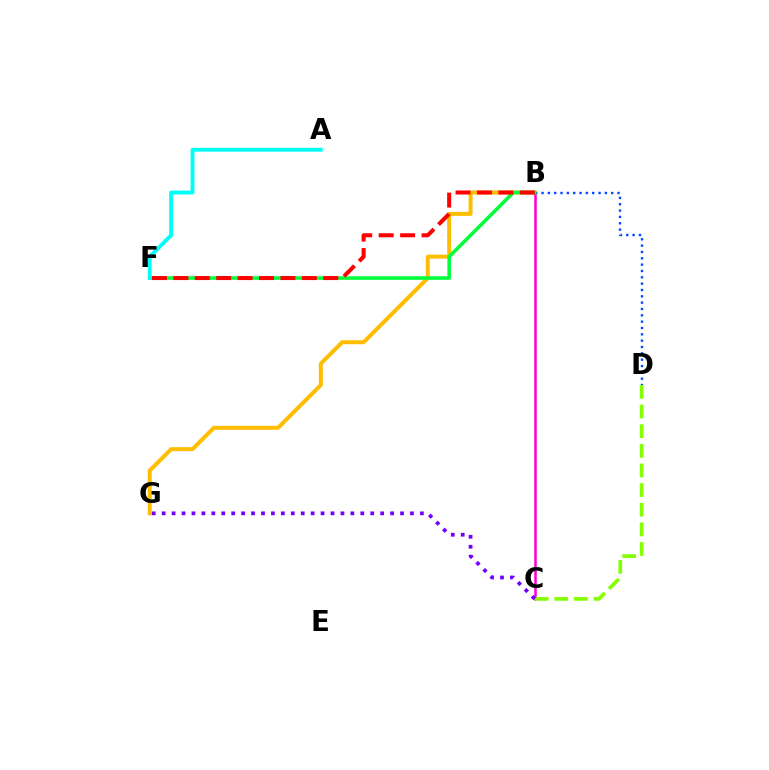{('B', 'G'): [{'color': '#ffbd00', 'line_style': 'solid', 'thickness': 2.88}], ('B', 'C'): [{'color': '#ff00cf', 'line_style': 'solid', 'thickness': 1.82}], ('B', 'D'): [{'color': '#004bff', 'line_style': 'dotted', 'thickness': 1.72}], ('B', 'F'): [{'color': '#00ff39', 'line_style': 'solid', 'thickness': 2.56}, {'color': '#ff0000', 'line_style': 'dashed', 'thickness': 2.91}], ('C', 'D'): [{'color': '#84ff00', 'line_style': 'dashed', 'thickness': 2.67}], ('C', 'G'): [{'color': '#7200ff', 'line_style': 'dotted', 'thickness': 2.7}], ('A', 'F'): [{'color': '#00fff6', 'line_style': 'solid', 'thickness': 2.78}]}